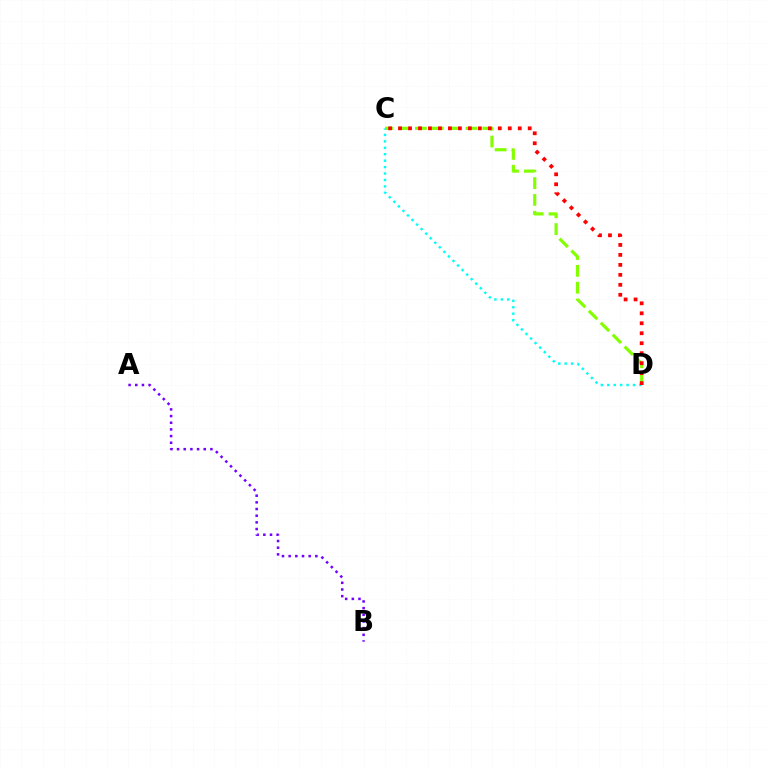{('C', 'D'): [{'color': '#84ff00', 'line_style': 'dashed', 'thickness': 2.29}, {'color': '#00fff6', 'line_style': 'dotted', 'thickness': 1.75}, {'color': '#ff0000', 'line_style': 'dotted', 'thickness': 2.71}], ('A', 'B'): [{'color': '#7200ff', 'line_style': 'dotted', 'thickness': 1.81}]}